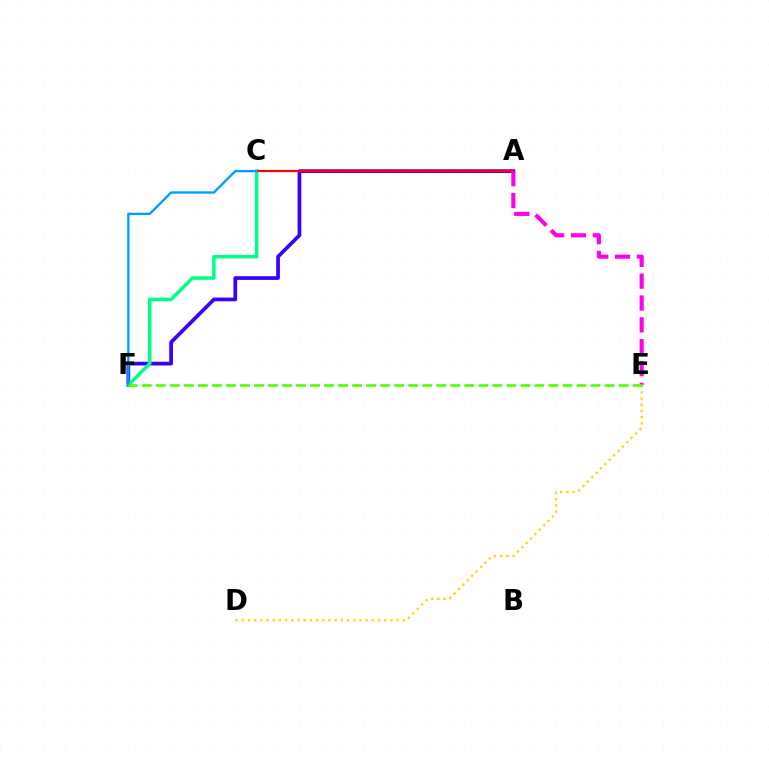{('A', 'F'): [{'color': '#3700ff', 'line_style': 'solid', 'thickness': 2.66}], ('C', 'F'): [{'color': '#00ff86', 'line_style': 'solid', 'thickness': 2.52}, {'color': '#009eff', 'line_style': 'solid', 'thickness': 1.69}], ('A', 'C'): [{'color': '#ff0000', 'line_style': 'solid', 'thickness': 1.55}], ('D', 'E'): [{'color': '#ffd500', 'line_style': 'dotted', 'thickness': 1.68}], ('A', 'E'): [{'color': '#ff00ed', 'line_style': 'dashed', 'thickness': 2.97}], ('E', 'F'): [{'color': '#4fff00', 'line_style': 'dashed', 'thickness': 1.91}]}